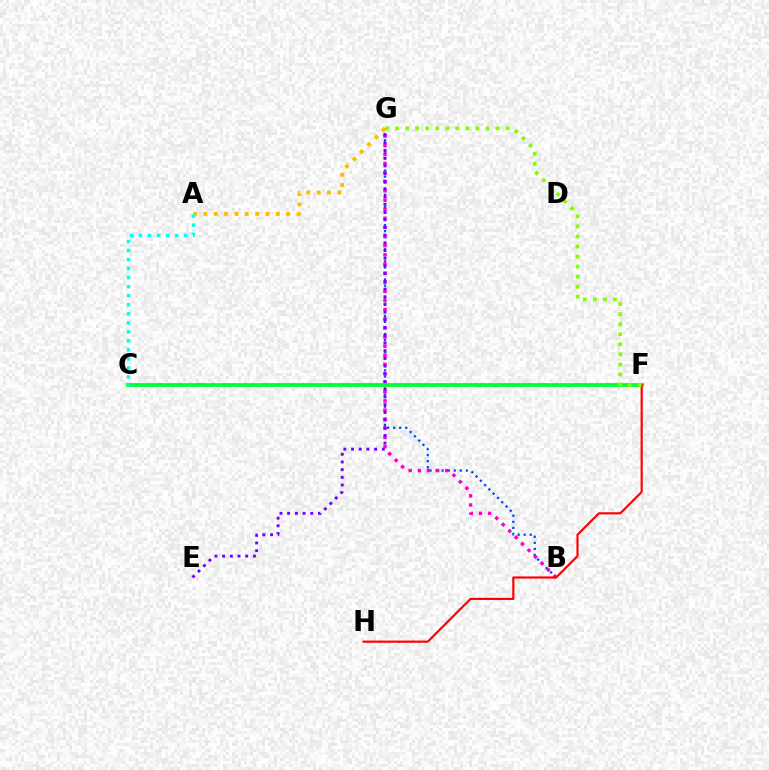{('B', 'G'): [{'color': '#004bff', 'line_style': 'dotted', 'thickness': 1.65}, {'color': '#ff00cf', 'line_style': 'dotted', 'thickness': 2.48}], ('E', 'G'): [{'color': '#7200ff', 'line_style': 'dotted', 'thickness': 2.09}], ('A', 'G'): [{'color': '#ffbd00', 'line_style': 'dotted', 'thickness': 2.81}], ('C', 'F'): [{'color': '#00ff39', 'line_style': 'solid', 'thickness': 2.73}], ('A', 'C'): [{'color': '#00fff6', 'line_style': 'dotted', 'thickness': 2.45}], ('F', 'H'): [{'color': '#ff0000', 'line_style': 'solid', 'thickness': 1.56}], ('F', 'G'): [{'color': '#84ff00', 'line_style': 'dotted', 'thickness': 2.73}]}